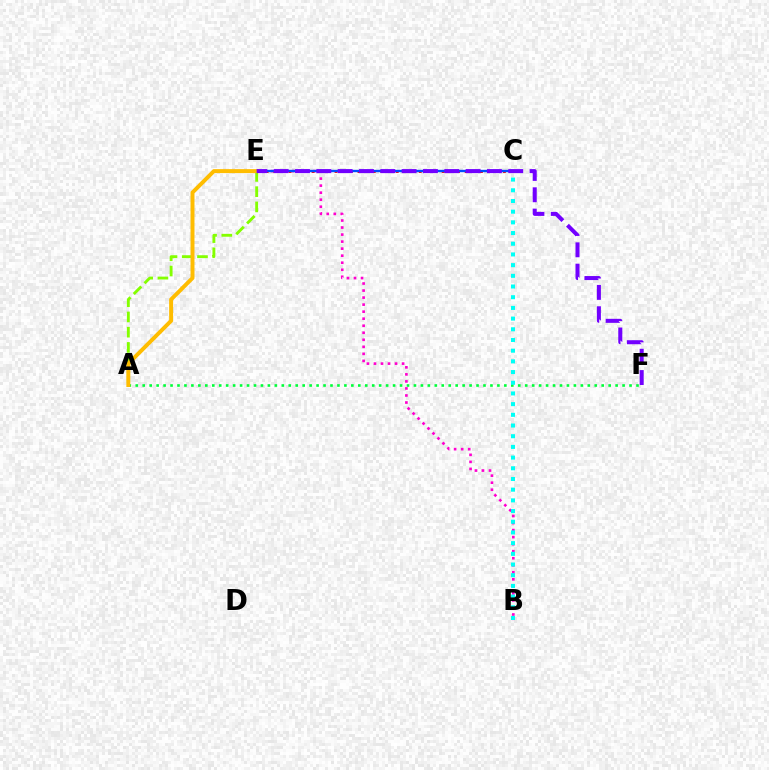{('A', 'F'): [{'color': '#00ff39', 'line_style': 'dotted', 'thickness': 1.89}], ('B', 'E'): [{'color': '#ff00cf', 'line_style': 'dotted', 'thickness': 1.91}], ('C', 'E'): [{'color': '#ff0000', 'line_style': 'dotted', 'thickness': 2.08}, {'color': '#004bff', 'line_style': 'solid', 'thickness': 1.71}], ('A', 'E'): [{'color': '#84ff00', 'line_style': 'dashed', 'thickness': 2.07}, {'color': '#ffbd00', 'line_style': 'solid', 'thickness': 2.85}], ('B', 'C'): [{'color': '#00fff6', 'line_style': 'dotted', 'thickness': 2.91}], ('E', 'F'): [{'color': '#7200ff', 'line_style': 'dashed', 'thickness': 2.9}]}